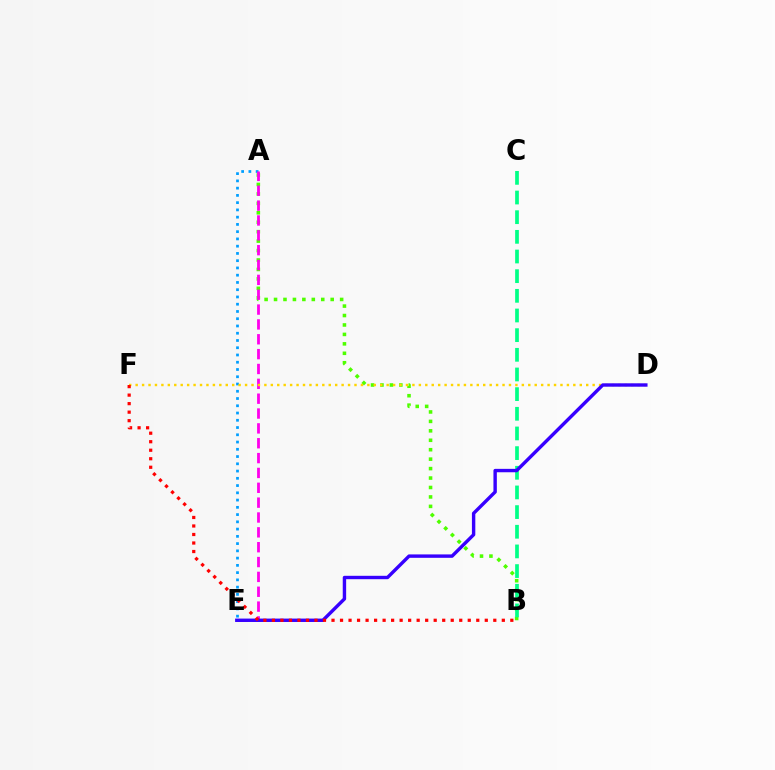{('A', 'E'): [{'color': '#009eff', 'line_style': 'dotted', 'thickness': 1.97}, {'color': '#ff00ed', 'line_style': 'dashed', 'thickness': 2.02}], ('A', 'B'): [{'color': '#4fff00', 'line_style': 'dotted', 'thickness': 2.57}], ('D', 'F'): [{'color': '#ffd500', 'line_style': 'dotted', 'thickness': 1.75}], ('B', 'C'): [{'color': '#00ff86', 'line_style': 'dashed', 'thickness': 2.67}], ('D', 'E'): [{'color': '#3700ff', 'line_style': 'solid', 'thickness': 2.45}], ('B', 'F'): [{'color': '#ff0000', 'line_style': 'dotted', 'thickness': 2.31}]}